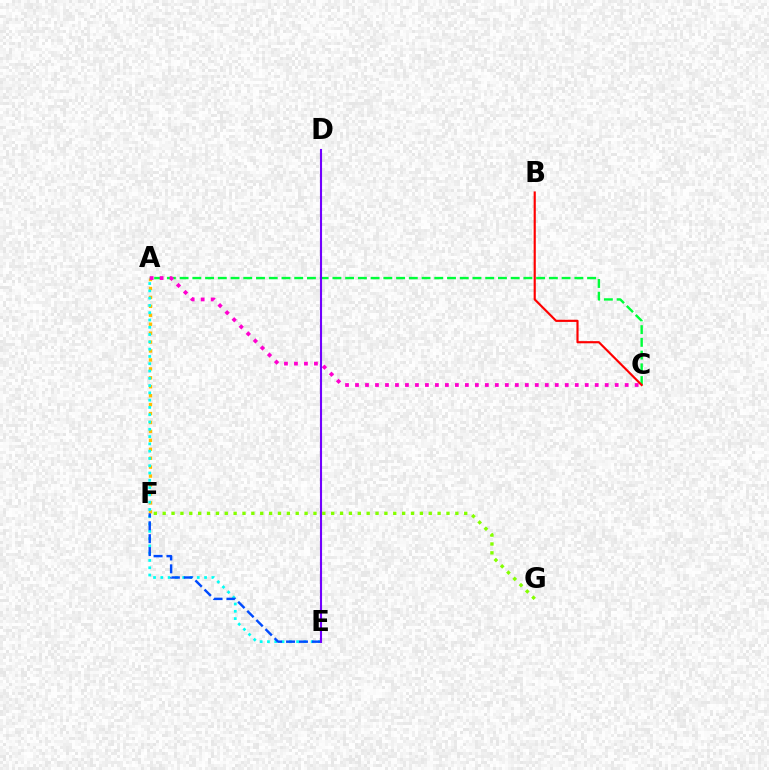{('A', 'F'): [{'color': '#ffbd00', 'line_style': 'dotted', 'thickness': 2.43}], ('A', 'C'): [{'color': '#00ff39', 'line_style': 'dashed', 'thickness': 1.73}, {'color': '#ff00cf', 'line_style': 'dotted', 'thickness': 2.71}], ('F', 'G'): [{'color': '#84ff00', 'line_style': 'dotted', 'thickness': 2.41}], ('B', 'C'): [{'color': '#ff0000', 'line_style': 'solid', 'thickness': 1.55}], ('A', 'E'): [{'color': '#00fff6', 'line_style': 'dotted', 'thickness': 1.98}], ('E', 'F'): [{'color': '#004bff', 'line_style': 'dashed', 'thickness': 1.75}], ('D', 'E'): [{'color': '#7200ff', 'line_style': 'solid', 'thickness': 1.51}]}